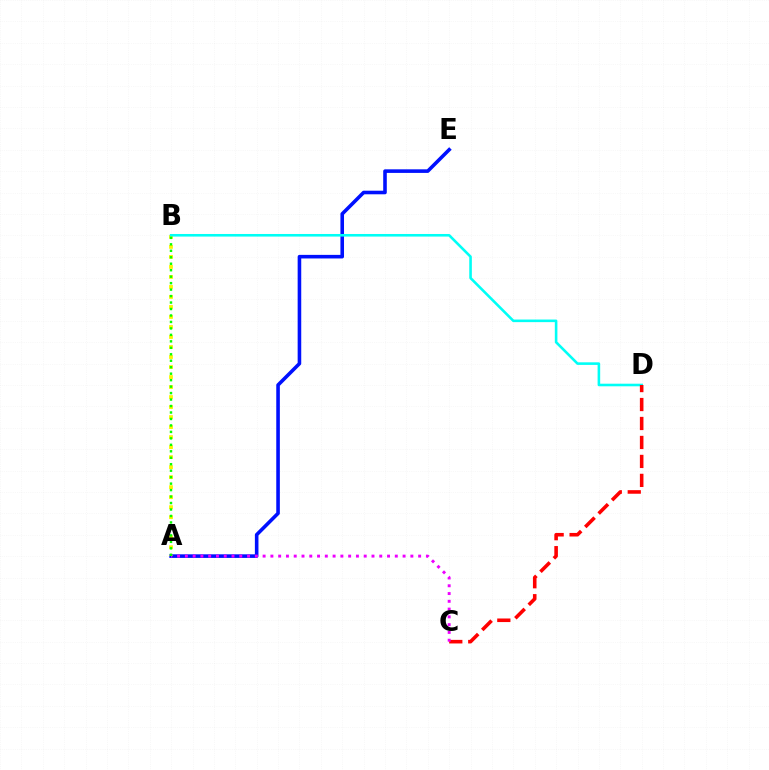{('A', 'E'): [{'color': '#0010ff', 'line_style': 'solid', 'thickness': 2.58}], ('A', 'B'): [{'color': '#fcf500', 'line_style': 'dotted', 'thickness': 2.72}, {'color': '#08ff00', 'line_style': 'dotted', 'thickness': 1.76}], ('B', 'D'): [{'color': '#00fff6', 'line_style': 'solid', 'thickness': 1.87}], ('C', 'D'): [{'color': '#ff0000', 'line_style': 'dashed', 'thickness': 2.58}], ('A', 'C'): [{'color': '#ee00ff', 'line_style': 'dotted', 'thickness': 2.11}]}